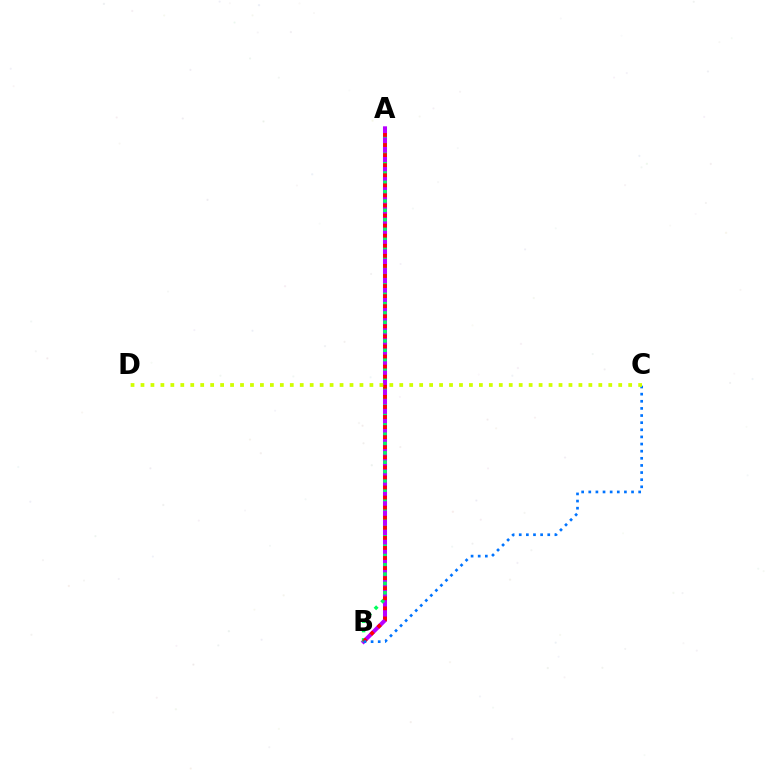{('A', 'B'): [{'color': '#b900ff', 'line_style': 'solid', 'thickness': 2.9}, {'color': '#00ff5c', 'line_style': 'dotted', 'thickness': 2.53}, {'color': '#ff0000', 'line_style': 'dotted', 'thickness': 2.74}], ('B', 'C'): [{'color': '#0074ff', 'line_style': 'dotted', 'thickness': 1.94}], ('C', 'D'): [{'color': '#d1ff00', 'line_style': 'dotted', 'thickness': 2.7}]}